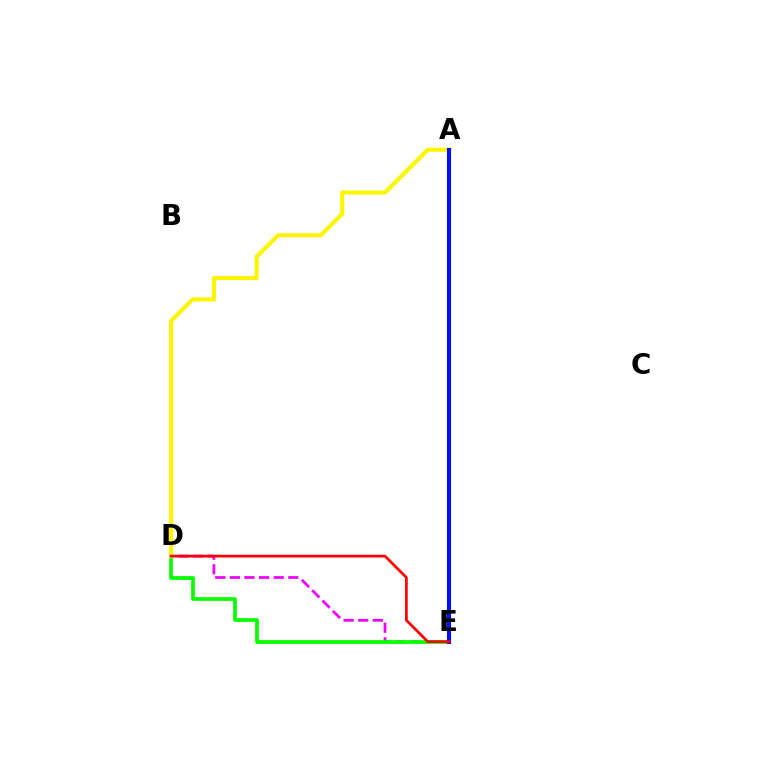{('D', 'E'): [{'color': '#ee00ff', 'line_style': 'dashed', 'thickness': 1.98}, {'color': '#08ff00', 'line_style': 'solid', 'thickness': 2.67}, {'color': '#ff0000', 'line_style': 'solid', 'thickness': 1.96}], ('A', 'E'): [{'color': '#00fff6', 'line_style': 'dashed', 'thickness': 2.84}, {'color': '#0010ff', 'line_style': 'solid', 'thickness': 2.95}], ('A', 'D'): [{'color': '#fcf500', 'line_style': 'solid', 'thickness': 2.96}]}